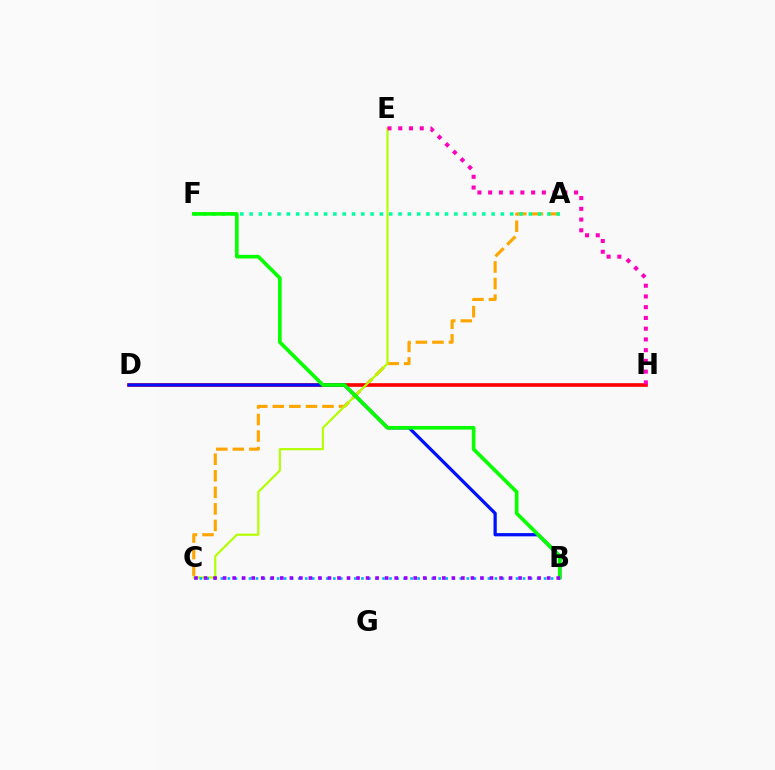{('A', 'C'): [{'color': '#ffa500', 'line_style': 'dashed', 'thickness': 2.25}], ('D', 'H'): [{'color': '#ff0000', 'line_style': 'solid', 'thickness': 2.61}], ('C', 'E'): [{'color': '#b3ff00', 'line_style': 'solid', 'thickness': 1.57}], ('E', 'H'): [{'color': '#ff00bd', 'line_style': 'dotted', 'thickness': 2.92}], ('B', 'C'): [{'color': '#00b5ff', 'line_style': 'dotted', 'thickness': 1.91}, {'color': '#9b00ff', 'line_style': 'dotted', 'thickness': 2.59}], ('A', 'F'): [{'color': '#00ff9d', 'line_style': 'dotted', 'thickness': 2.53}], ('B', 'D'): [{'color': '#0010ff', 'line_style': 'solid', 'thickness': 2.34}], ('B', 'F'): [{'color': '#08ff00', 'line_style': 'solid', 'thickness': 2.62}]}